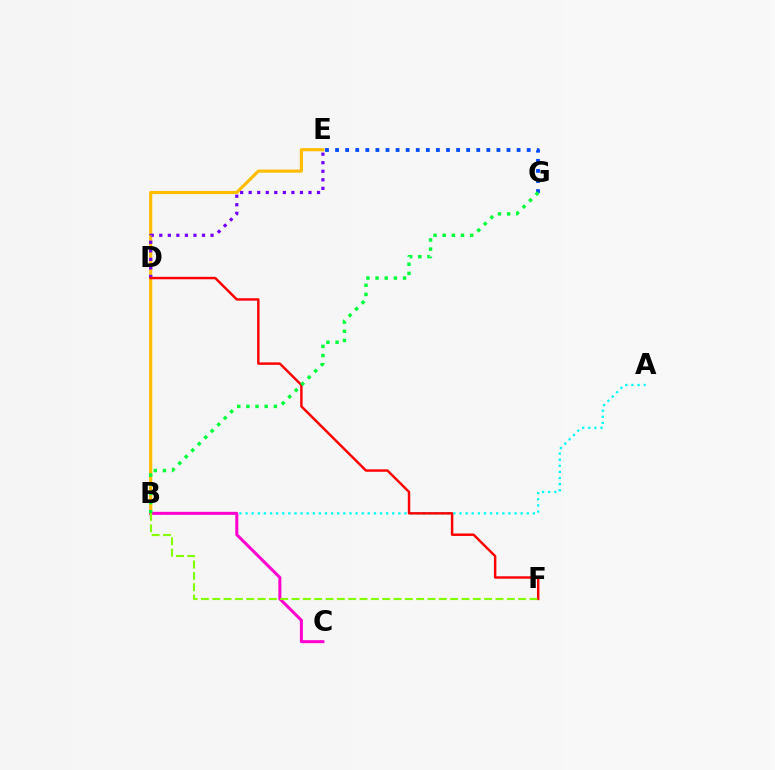{('A', 'B'): [{'color': '#00fff6', 'line_style': 'dotted', 'thickness': 1.66}], ('E', 'G'): [{'color': '#004bff', 'line_style': 'dotted', 'thickness': 2.74}], ('B', 'E'): [{'color': '#ffbd00', 'line_style': 'solid', 'thickness': 2.27}], ('D', 'E'): [{'color': '#7200ff', 'line_style': 'dotted', 'thickness': 2.32}], ('B', 'C'): [{'color': '#ff00cf', 'line_style': 'solid', 'thickness': 2.17}], ('D', 'F'): [{'color': '#ff0000', 'line_style': 'solid', 'thickness': 1.76}], ('B', 'G'): [{'color': '#00ff39', 'line_style': 'dotted', 'thickness': 2.49}], ('B', 'F'): [{'color': '#84ff00', 'line_style': 'dashed', 'thickness': 1.54}]}